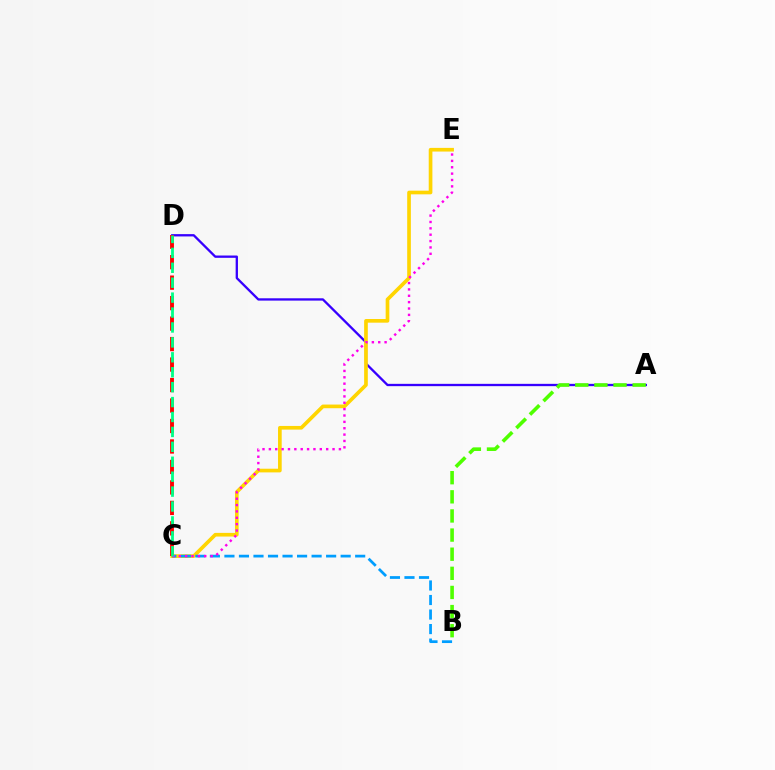{('A', 'D'): [{'color': '#3700ff', 'line_style': 'solid', 'thickness': 1.66}], ('C', 'E'): [{'color': '#ffd500', 'line_style': 'solid', 'thickness': 2.64}, {'color': '#ff00ed', 'line_style': 'dotted', 'thickness': 1.73}], ('B', 'C'): [{'color': '#009eff', 'line_style': 'dashed', 'thickness': 1.97}], ('A', 'B'): [{'color': '#4fff00', 'line_style': 'dashed', 'thickness': 2.6}], ('C', 'D'): [{'color': '#ff0000', 'line_style': 'dashed', 'thickness': 2.78}, {'color': '#00ff86', 'line_style': 'dashed', 'thickness': 2.03}]}